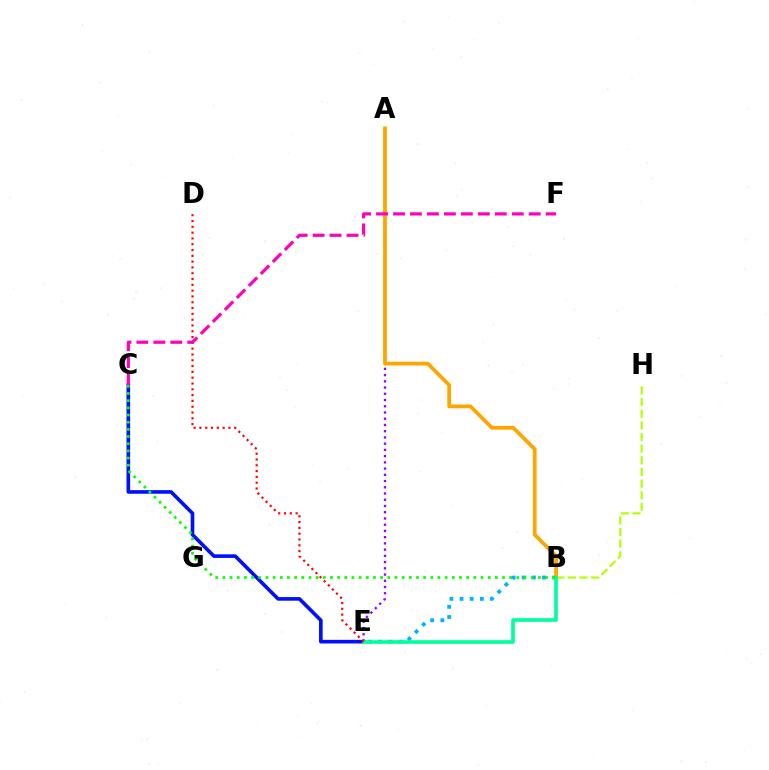{('B', 'E'): [{'color': '#00b5ff', 'line_style': 'dotted', 'thickness': 2.76}, {'color': '#00ff9d', 'line_style': 'solid', 'thickness': 2.63}], ('A', 'E'): [{'color': '#9b00ff', 'line_style': 'dotted', 'thickness': 1.69}], ('B', 'H'): [{'color': '#b3ff00', 'line_style': 'dashed', 'thickness': 1.58}], ('C', 'E'): [{'color': '#0010ff', 'line_style': 'solid', 'thickness': 2.61}], ('A', 'B'): [{'color': '#ffa500', 'line_style': 'solid', 'thickness': 2.7}], ('B', 'C'): [{'color': '#08ff00', 'line_style': 'dotted', 'thickness': 1.95}], ('D', 'E'): [{'color': '#ff0000', 'line_style': 'dotted', 'thickness': 1.58}], ('C', 'F'): [{'color': '#ff00bd', 'line_style': 'dashed', 'thickness': 2.3}]}